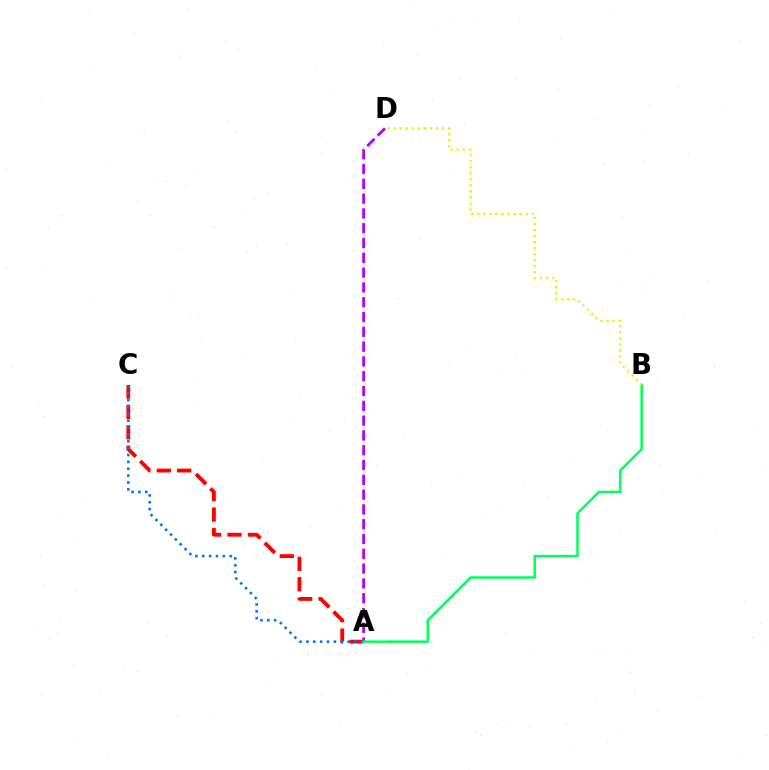{('A', 'C'): [{'color': '#ff0000', 'line_style': 'dashed', 'thickness': 2.77}, {'color': '#0074ff', 'line_style': 'dotted', 'thickness': 1.86}], ('A', 'D'): [{'color': '#b900ff', 'line_style': 'dashed', 'thickness': 2.01}], ('A', 'B'): [{'color': '#00ff5c', 'line_style': 'solid', 'thickness': 1.8}], ('B', 'D'): [{'color': '#d1ff00', 'line_style': 'dotted', 'thickness': 1.64}]}